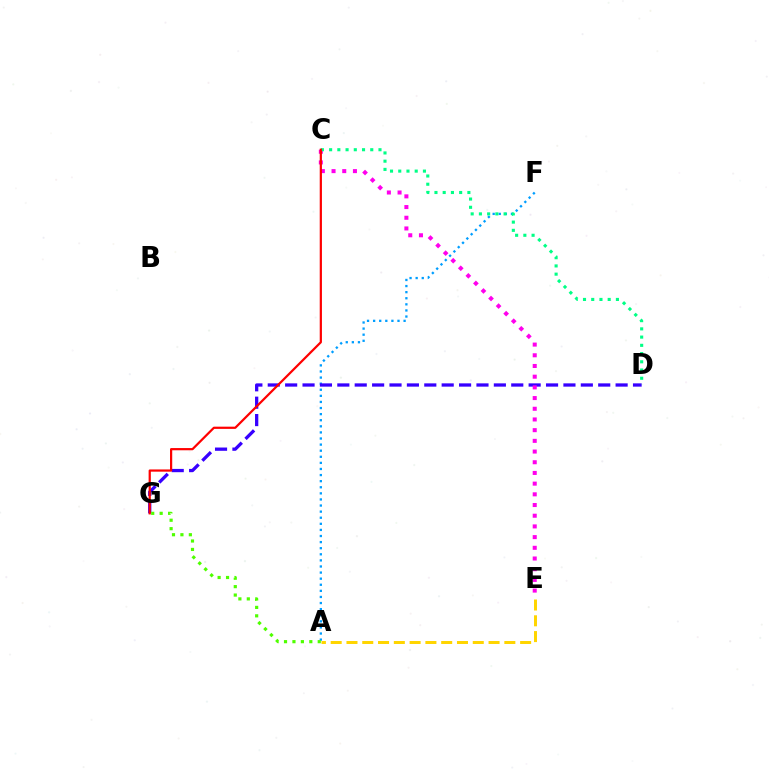{('A', 'F'): [{'color': '#009eff', 'line_style': 'dotted', 'thickness': 1.66}], ('D', 'G'): [{'color': '#3700ff', 'line_style': 'dashed', 'thickness': 2.36}], ('C', 'E'): [{'color': '#ff00ed', 'line_style': 'dotted', 'thickness': 2.91}], ('C', 'D'): [{'color': '#00ff86', 'line_style': 'dotted', 'thickness': 2.24}], ('C', 'G'): [{'color': '#ff0000', 'line_style': 'solid', 'thickness': 1.6}], ('A', 'G'): [{'color': '#4fff00', 'line_style': 'dotted', 'thickness': 2.29}], ('A', 'E'): [{'color': '#ffd500', 'line_style': 'dashed', 'thickness': 2.14}]}